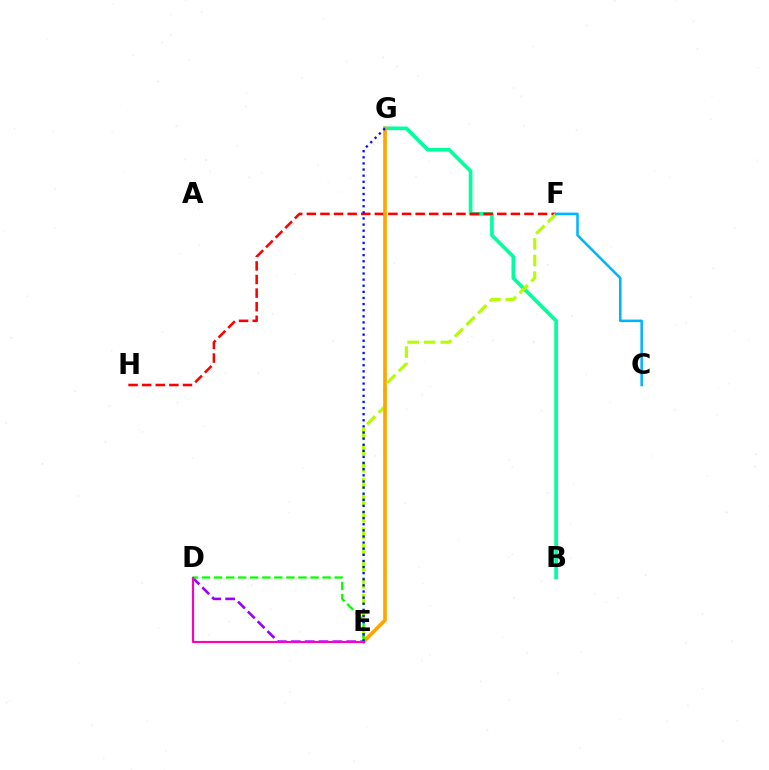{('B', 'G'): [{'color': '#00ff9d', 'line_style': 'solid', 'thickness': 2.65}], ('D', 'E'): [{'color': '#9b00ff', 'line_style': 'dashed', 'thickness': 1.89}, {'color': '#08ff00', 'line_style': 'dashed', 'thickness': 1.64}, {'color': '#ff00bd', 'line_style': 'solid', 'thickness': 1.55}], ('F', 'H'): [{'color': '#ff0000', 'line_style': 'dashed', 'thickness': 1.85}], ('E', 'F'): [{'color': '#b3ff00', 'line_style': 'dashed', 'thickness': 2.25}], ('C', 'F'): [{'color': '#00b5ff', 'line_style': 'solid', 'thickness': 1.84}], ('E', 'G'): [{'color': '#ffa500', 'line_style': 'solid', 'thickness': 2.64}, {'color': '#0010ff', 'line_style': 'dotted', 'thickness': 1.66}]}